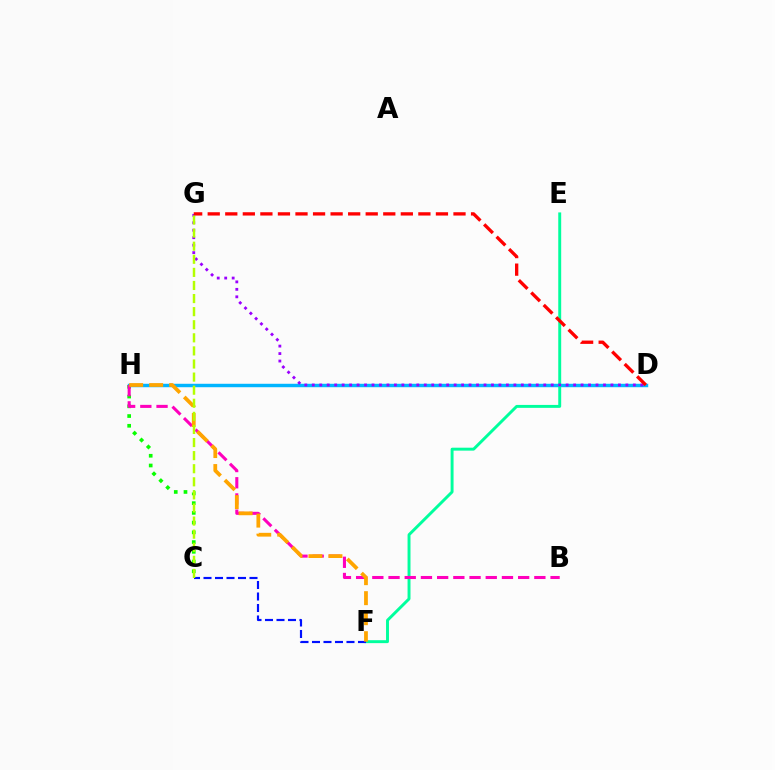{('D', 'H'): [{'color': '#00b5ff', 'line_style': 'solid', 'thickness': 2.48}], ('E', 'F'): [{'color': '#00ff9d', 'line_style': 'solid', 'thickness': 2.11}], ('C', 'H'): [{'color': '#08ff00', 'line_style': 'dotted', 'thickness': 2.64}], ('D', 'G'): [{'color': '#9b00ff', 'line_style': 'dotted', 'thickness': 2.03}, {'color': '#ff0000', 'line_style': 'dashed', 'thickness': 2.38}], ('C', 'F'): [{'color': '#0010ff', 'line_style': 'dashed', 'thickness': 1.56}], ('B', 'H'): [{'color': '#ff00bd', 'line_style': 'dashed', 'thickness': 2.2}], ('F', 'H'): [{'color': '#ffa500', 'line_style': 'dashed', 'thickness': 2.72}], ('C', 'G'): [{'color': '#b3ff00', 'line_style': 'dashed', 'thickness': 1.78}]}